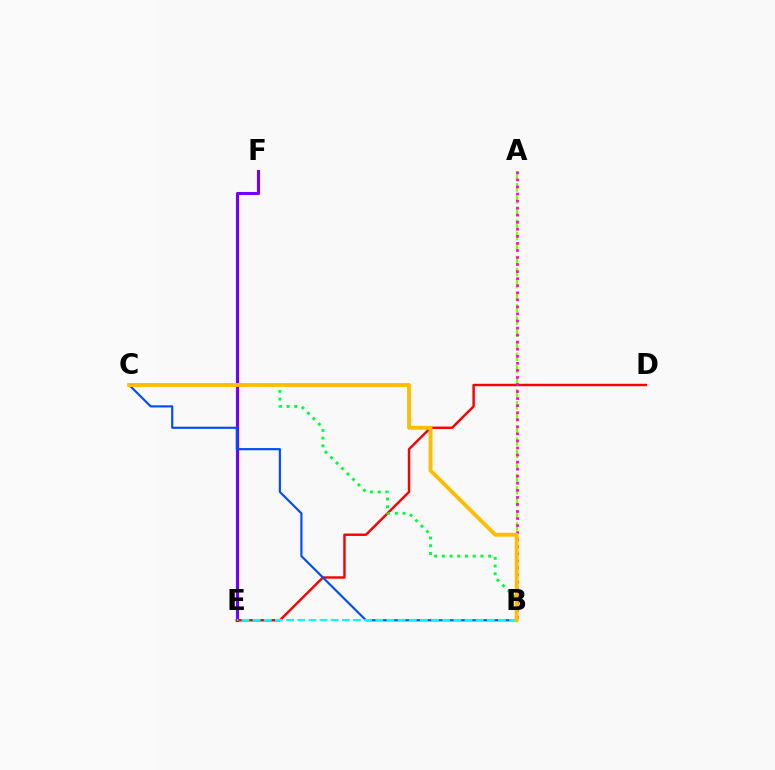{('E', 'F'): [{'color': '#7200ff', 'line_style': 'solid', 'thickness': 2.24}], ('A', 'B'): [{'color': '#84ff00', 'line_style': 'dashed', 'thickness': 1.65}, {'color': '#ff00cf', 'line_style': 'dotted', 'thickness': 1.92}], ('D', 'E'): [{'color': '#ff0000', 'line_style': 'solid', 'thickness': 1.75}], ('B', 'C'): [{'color': '#00ff39', 'line_style': 'dotted', 'thickness': 2.1}, {'color': '#004bff', 'line_style': 'solid', 'thickness': 1.55}, {'color': '#ffbd00', 'line_style': 'solid', 'thickness': 2.78}], ('B', 'E'): [{'color': '#00fff6', 'line_style': 'dashed', 'thickness': 1.51}]}